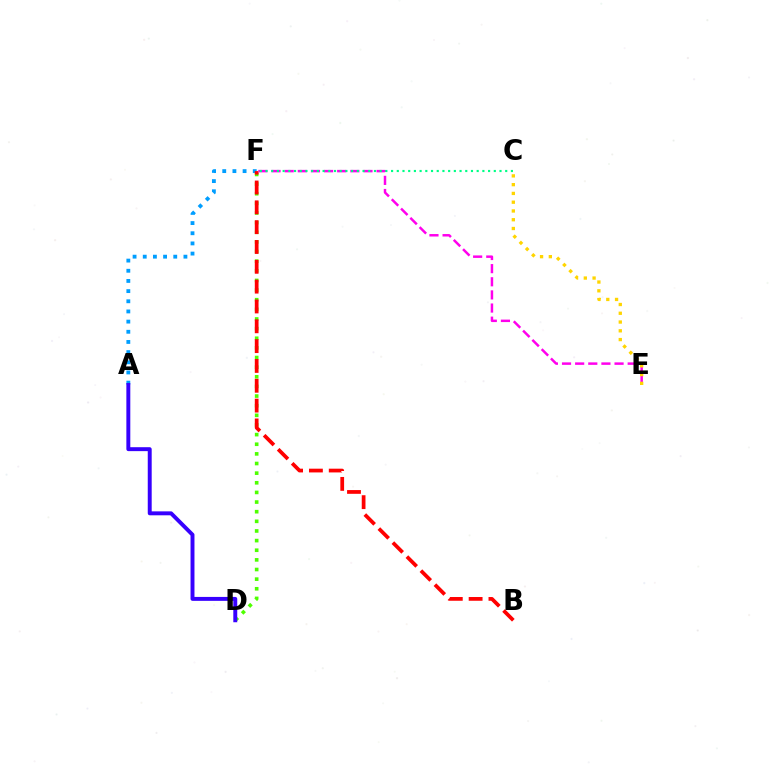{('A', 'F'): [{'color': '#009eff', 'line_style': 'dotted', 'thickness': 2.76}], ('D', 'F'): [{'color': '#4fff00', 'line_style': 'dotted', 'thickness': 2.62}], ('B', 'F'): [{'color': '#ff0000', 'line_style': 'dashed', 'thickness': 2.69}], ('E', 'F'): [{'color': '#ff00ed', 'line_style': 'dashed', 'thickness': 1.78}], ('C', 'F'): [{'color': '#00ff86', 'line_style': 'dotted', 'thickness': 1.55}], ('C', 'E'): [{'color': '#ffd500', 'line_style': 'dotted', 'thickness': 2.38}], ('A', 'D'): [{'color': '#3700ff', 'line_style': 'solid', 'thickness': 2.83}]}